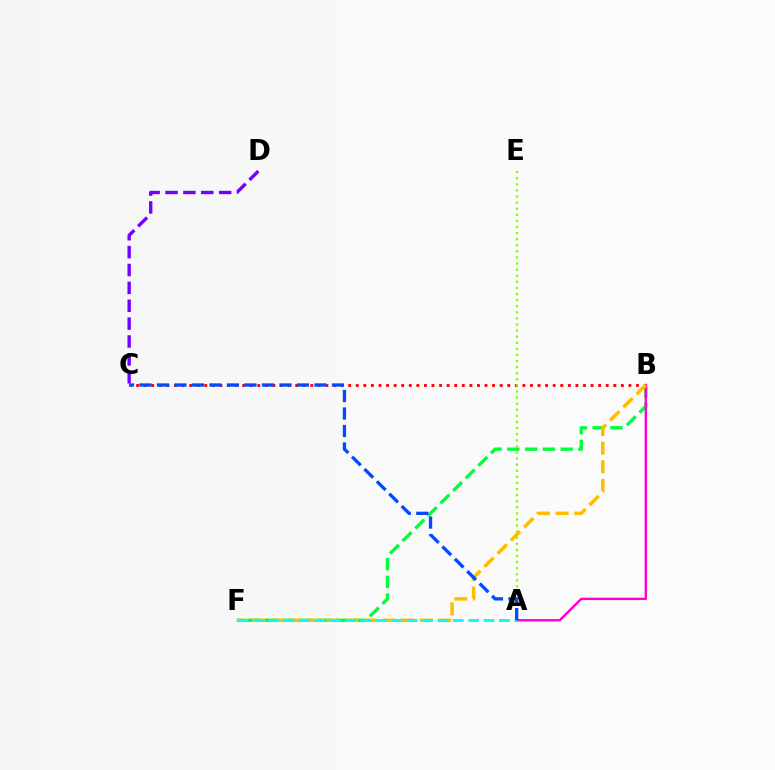{('C', 'D'): [{'color': '#7200ff', 'line_style': 'dashed', 'thickness': 2.43}], ('B', 'C'): [{'color': '#ff0000', 'line_style': 'dotted', 'thickness': 2.06}], ('B', 'F'): [{'color': '#00ff39', 'line_style': 'dashed', 'thickness': 2.42}, {'color': '#ffbd00', 'line_style': 'dashed', 'thickness': 2.53}], ('A', 'E'): [{'color': '#84ff00', 'line_style': 'dotted', 'thickness': 1.66}], ('A', 'B'): [{'color': '#ff00cf', 'line_style': 'solid', 'thickness': 1.73}], ('A', 'F'): [{'color': '#00fff6', 'line_style': 'dashed', 'thickness': 2.09}], ('A', 'C'): [{'color': '#004bff', 'line_style': 'dashed', 'thickness': 2.38}]}